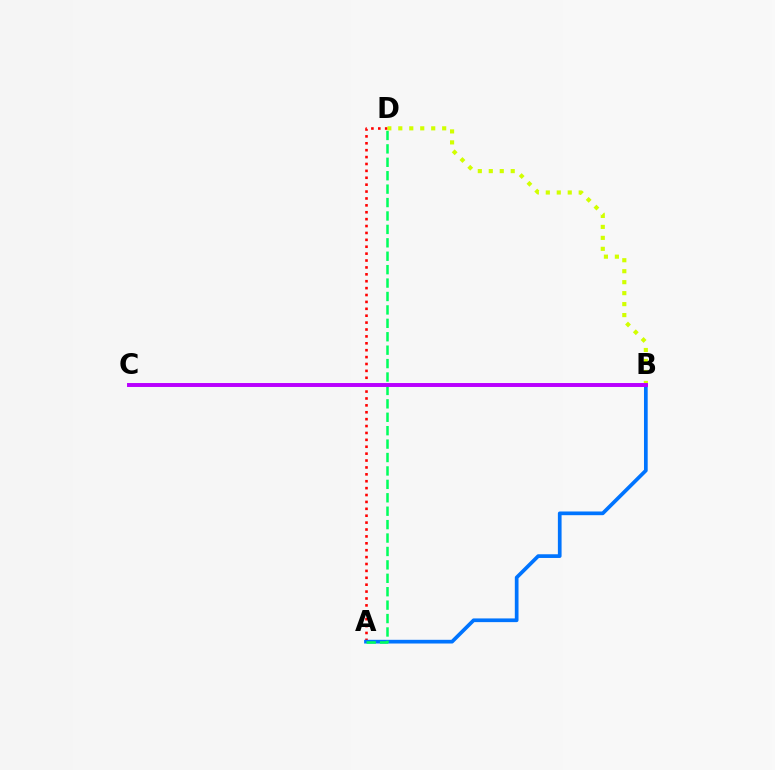{('A', 'D'): [{'color': '#ff0000', 'line_style': 'dotted', 'thickness': 1.87}, {'color': '#00ff5c', 'line_style': 'dashed', 'thickness': 1.82}], ('A', 'B'): [{'color': '#0074ff', 'line_style': 'solid', 'thickness': 2.67}], ('B', 'D'): [{'color': '#d1ff00', 'line_style': 'dotted', 'thickness': 2.98}], ('B', 'C'): [{'color': '#b900ff', 'line_style': 'solid', 'thickness': 2.84}]}